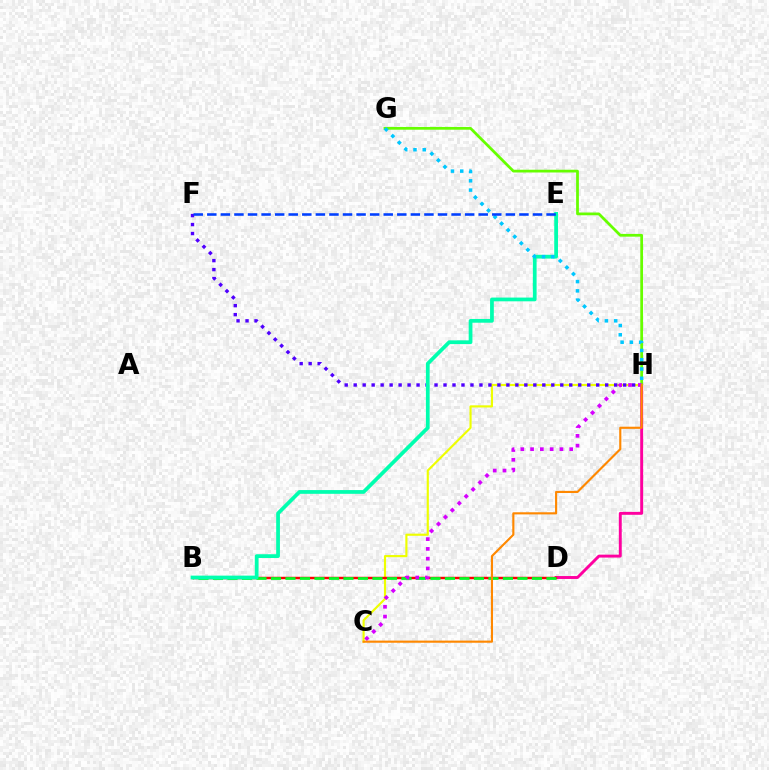{('C', 'H'): [{'color': '#eeff00', 'line_style': 'solid', 'thickness': 1.55}, {'color': '#d600ff', 'line_style': 'dotted', 'thickness': 2.66}, {'color': '#ff8800', 'line_style': 'solid', 'thickness': 1.54}], ('D', 'H'): [{'color': '#ff00a0', 'line_style': 'solid', 'thickness': 2.1}], ('B', 'D'): [{'color': '#ff0000', 'line_style': 'solid', 'thickness': 1.77}, {'color': '#00ff27', 'line_style': 'dashed', 'thickness': 1.97}], ('F', 'H'): [{'color': '#4f00ff', 'line_style': 'dotted', 'thickness': 2.44}], ('G', 'H'): [{'color': '#66ff00', 'line_style': 'solid', 'thickness': 1.98}, {'color': '#00c7ff', 'line_style': 'dotted', 'thickness': 2.52}], ('B', 'E'): [{'color': '#00ffaf', 'line_style': 'solid', 'thickness': 2.7}], ('E', 'F'): [{'color': '#003fff', 'line_style': 'dashed', 'thickness': 1.84}]}